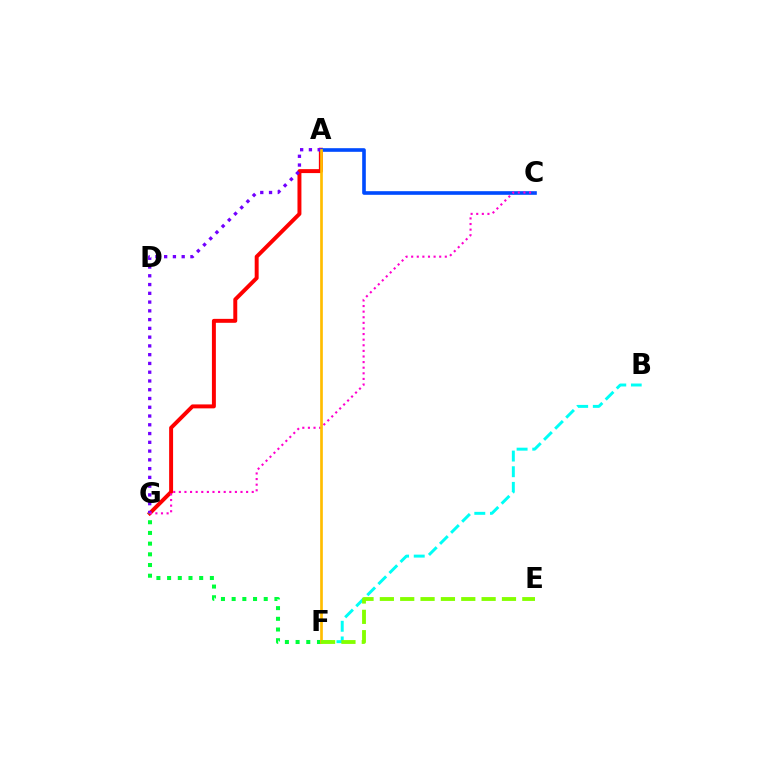{('A', 'G'): [{'color': '#ff0000', 'line_style': 'solid', 'thickness': 2.84}, {'color': '#7200ff', 'line_style': 'dotted', 'thickness': 2.38}], ('B', 'F'): [{'color': '#00fff6', 'line_style': 'dashed', 'thickness': 2.13}], ('F', 'G'): [{'color': '#00ff39', 'line_style': 'dotted', 'thickness': 2.91}], ('A', 'C'): [{'color': '#004bff', 'line_style': 'solid', 'thickness': 2.61}], ('C', 'G'): [{'color': '#ff00cf', 'line_style': 'dotted', 'thickness': 1.52}], ('A', 'F'): [{'color': '#ffbd00', 'line_style': 'solid', 'thickness': 1.93}], ('E', 'F'): [{'color': '#84ff00', 'line_style': 'dashed', 'thickness': 2.76}]}